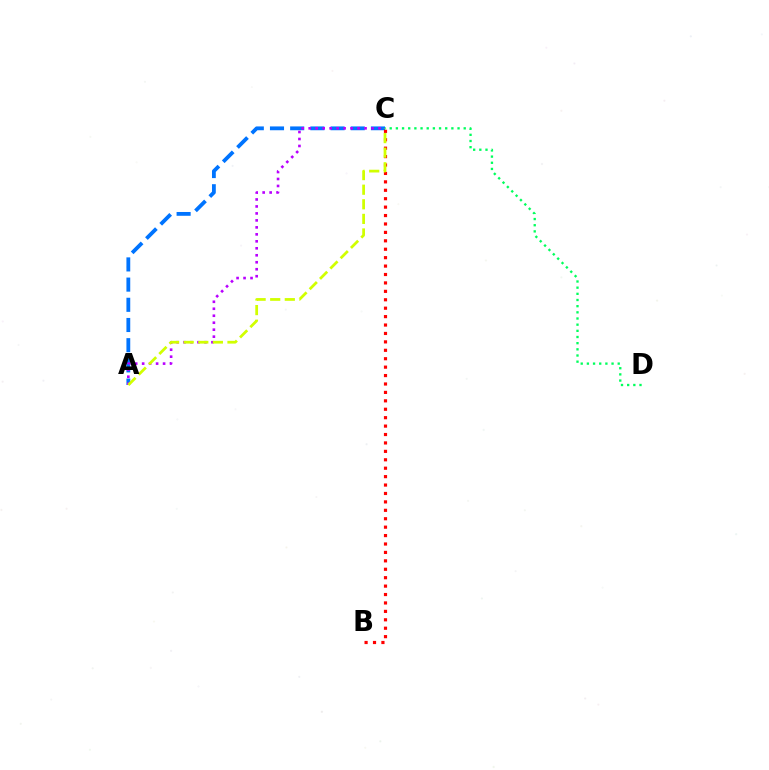{('A', 'C'): [{'color': '#0074ff', 'line_style': 'dashed', 'thickness': 2.74}, {'color': '#b900ff', 'line_style': 'dotted', 'thickness': 1.9}, {'color': '#d1ff00', 'line_style': 'dashed', 'thickness': 1.98}], ('B', 'C'): [{'color': '#ff0000', 'line_style': 'dotted', 'thickness': 2.29}], ('C', 'D'): [{'color': '#00ff5c', 'line_style': 'dotted', 'thickness': 1.68}]}